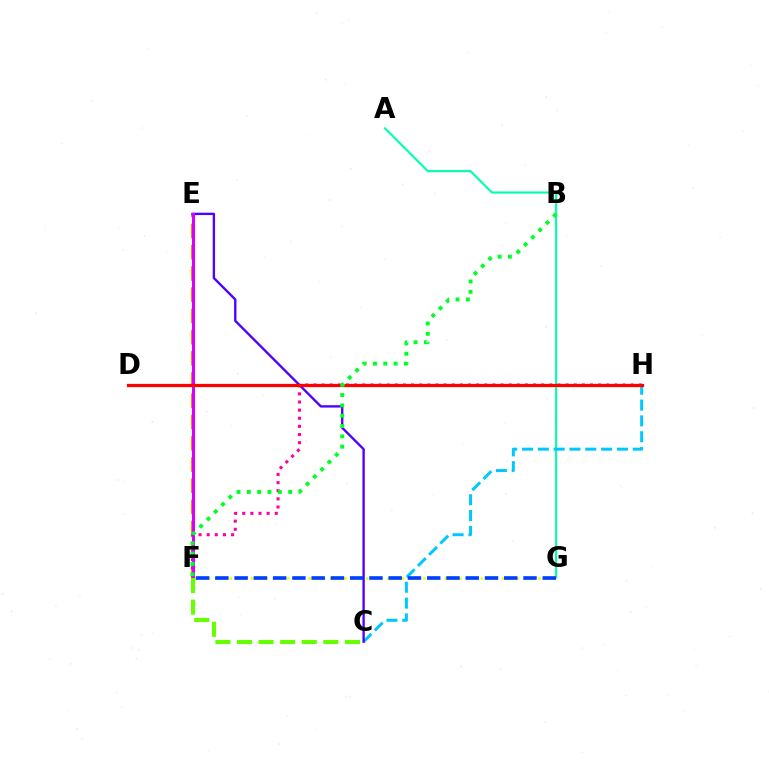{('A', 'G'): [{'color': '#00ffaf', 'line_style': 'solid', 'thickness': 1.52}], ('F', 'G'): [{'color': '#eeff00', 'line_style': 'dotted', 'thickness': 1.95}, {'color': '#003fff', 'line_style': 'dashed', 'thickness': 2.62}], ('C', 'H'): [{'color': '#00c7ff', 'line_style': 'dashed', 'thickness': 2.15}], ('E', 'F'): [{'color': '#ff8800', 'line_style': 'dashed', 'thickness': 2.88}, {'color': '#d600ff', 'line_style': 'solid', 'thickness': 2.17}], ('C', 'E'): [{'color': '#4f00ff', 'line_style': 'solid', 'thickness': 1.7}], ('F', 'H'): [{'color': '#ff00a0', 'line_style': 'dotted', 'thickness': 2.21}], ('C', 'F'): [{'color': '#66ff00', 'line_style': 'dashed', 'thickness': 2.93}], ('D', 'H'): [{'color': '#ff0000', 'line_style': 'solid', 'thickness': 2.33}], ('B', 'F'): [{'color': '#00ff27', 'line_style': 'dotted', 'thickness': 2.81}]}